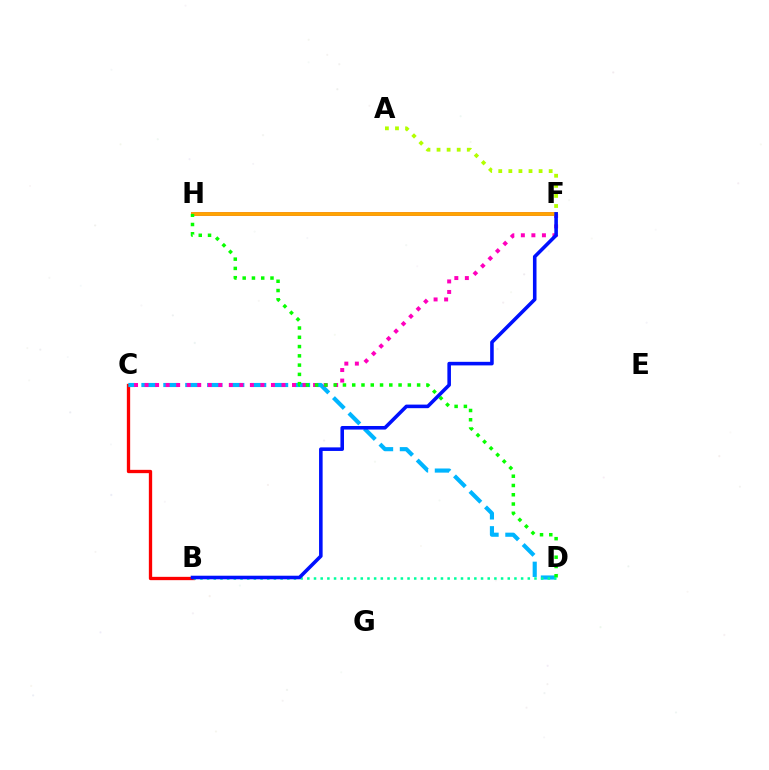{('F', 'H'): [{'color': '#9b00ff', 'line_style': 'solid', 'thickness': 2.78}, {'color': '#ffa500', 'line_style': 'solid', 'thickness': 2.76}], ('B', 'C'): [{'color': '#ff0000', 'line_style': 'solid', 'thickness': 2.38}], ('C', 'D'): [{'color': '#00b5ff', 'line_style': 'dashed', 'thickness': 2.98}], ('C', 'F'): [{'color': '#ff00bd', 'line_style': 'dotted', 'thickness': 2.86}], ('D', 'H'): [{'color': '#08ff00', 'line_style': 'dotted', 'thickness': 2.52}], ('B', 'D'): [{'color': '#00ff9d', 'line_style': 'dotted', 'thickness': 1.82}], ('A', 'F'): [{'color': '#b3ff00', 'line_style': 'dotted', 'thickness': 2.74}], ('B', 'F'): [{'color': '#0010ff', 'line_style': 'solid', 'thickness': 2.57}]}